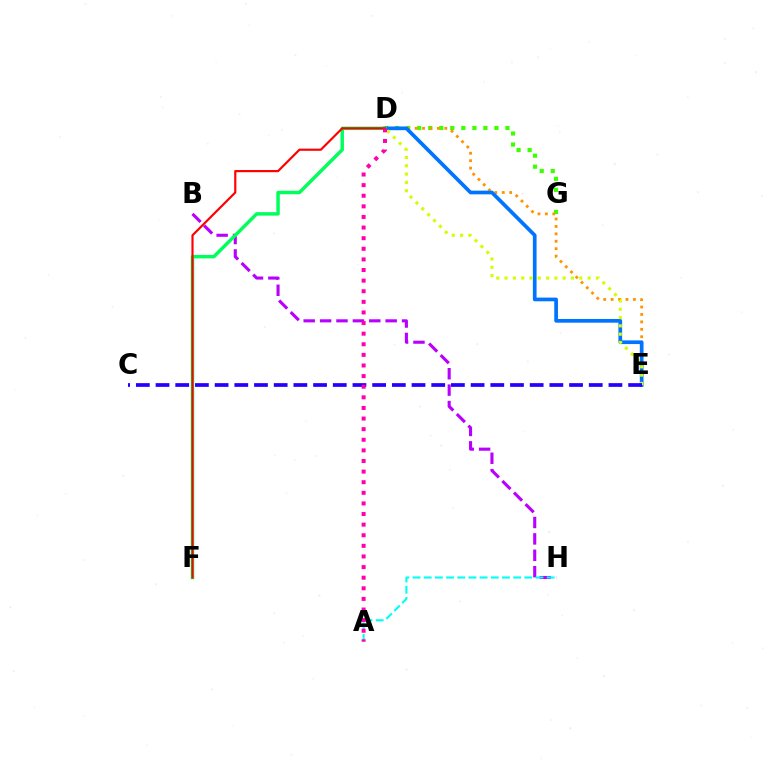{('D', 'G'): [{'color': '#3dff00', 'line_style': 'dotted', 'thickness': 3.0}], ('B', 'H'): [{'color': '#b900ff', 'line_style': 'dashed', 'thickness': 2.23}], ('D', 'E'): [{'color': '#ff9400', 'line_style': 'dotted', 'thickness': 2.02}, {'color': '#0074ff', 'line_style': 'solid', 'thickness': 2.66}, {'color': '#d1ff00', 'line_style': 'dotted', 'thickness': 2.26}], ('D', 'F'): [{'color': '#00ff5c', 'line_style': 'solid', 'thickness': 2.49}, {'color': '#ff0000', 'line_style': 'solid', 'thickness': 1.56}], ('C', 'E'): [{'color': '#2500ff', 'line_style': 'dashed', 'thickness': 2.68}], ('A', 'H'): [{'color': '#00fff6', 'line_style': 'dashed', 'thickness': 1.52}], ('A', 'D'): [{'color': '#ff00ac', 'line_style': 'dotted', 'thickness': 2.88}]}